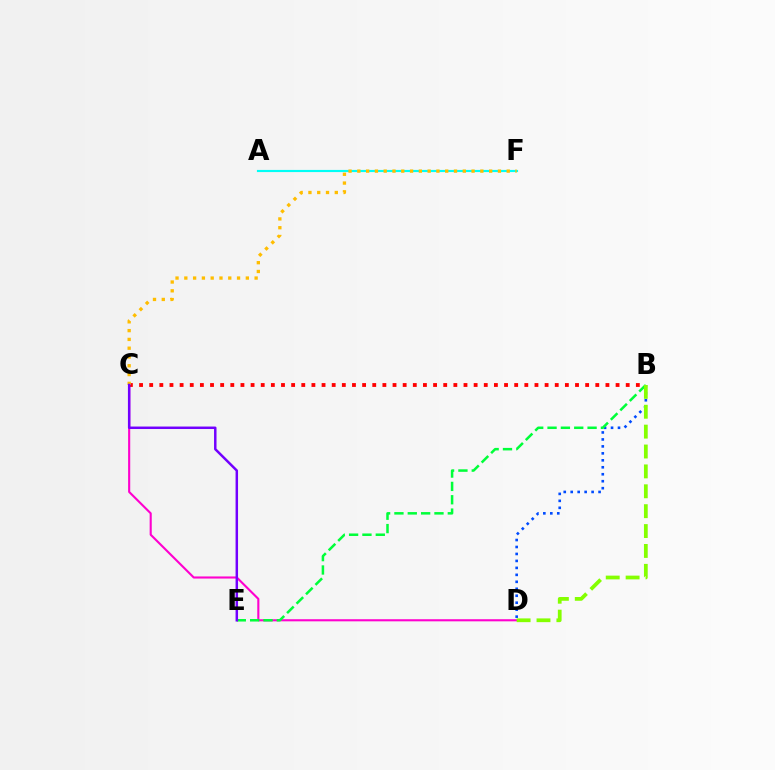{('B', 'D'): [{'color': '#004bff', 'line_style': 'dotted', 'thickness': 1.89}, {'color': '#84ff00', 'line_style': 'dashed', 'thickness': 2.7}], ('C', 'D'): [{'color': '#ff00cf', 'line_style': 'solid', 'thickness': 1.52}], ('A', 'F'): [{'color': '#00fff6', 'line_style': 'solid', 'thickness': 1.55}], ('B', 'C'): [{'color': '#ff0000', 'line_style': 'dotted', 'thickness': 2.75}], ('B', 'E'): [{'color': '#00ff39', 'line_style': 'dashed', 'thickness': 1.81}], ('C', 'F'): [{'color': '#ffbd00', 'line_style': 'dotted', 'thickness': 2.39}], ('C', 'E'): [{'color': '#7200ff', 'line_style': 'solid', 'thickness': 1.78}]}